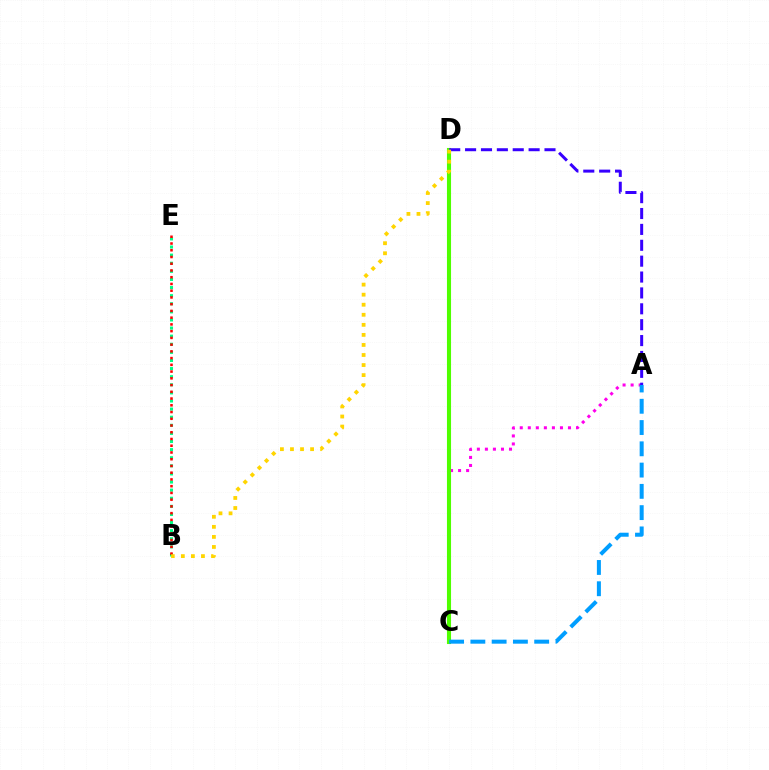{('A', 'C'): [{'color': '#ff00ed', 'line_style': 'dotted', 'thickness': 2.18}, {'color': '#009eff', 'line_style': 'dashed', 'thickness': 2.89}], ('B', 'E'): [{'color': '#00ff86', 'line_style': 'dotted', 'thickness': 2.2}, {'color': '#ff0000', 'line_style': 'dotted', 'thickness': 1.83}], ('C', 'D'): [{'color': '#4fff00', 'line_style': 'solid', 'thickness': 2.94}], ('A', 'D'): [{'color': '#3700ff', 'line_style': 'dashed', 'thickness': 2.16}], ('B', 'D'): [{'color': '#ffd500', 'line_style': 'dotted', 'thickness': 2.73}]}